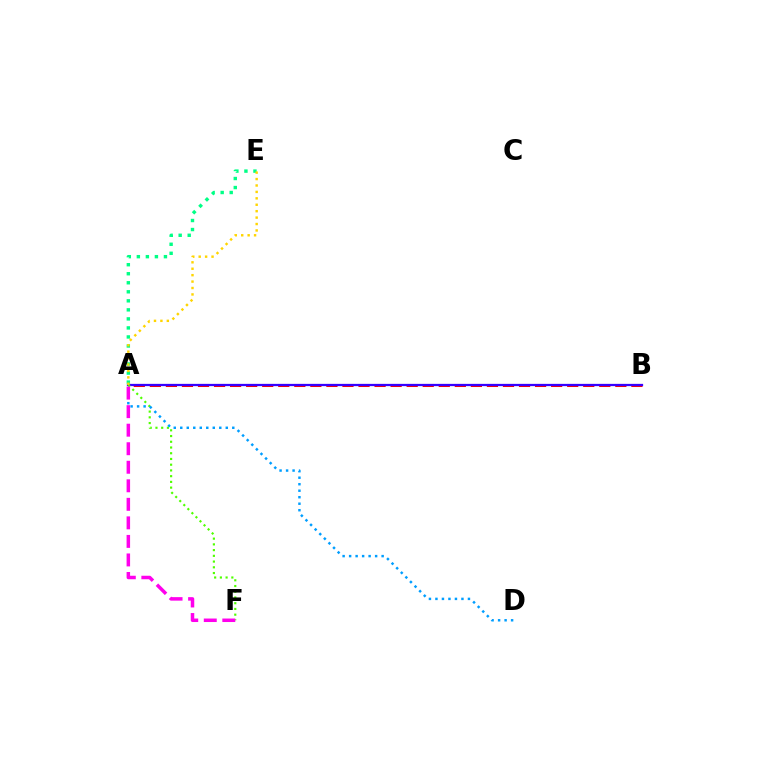{('A', 'B'): [{'color': '#ff0000', 'line_style': 'dashed', 'thickness': 2.18}, {'color': '#3700ff', 'line_style': 'solid', 'thickness': 1.62}], ('A', 'F'): [{'color': '#4fff00', 'line_style': 'dotted', 'thickness': 1.56}, {'color': '#ff00ed', 'line_style': 'dashed', 'thickness': 2.52}], ('A', 'D'): [{'color': '#009eff', 'line_style': 'dotted', 'thickness': 1.77}], ('A', 'E'): [{'color': '#00ff86', 'line_style': 'dotted', 'thickness': 2.45}, {'color': '#ffd500', 'line_style': 'dotted', 'thickness': 1.75}]}